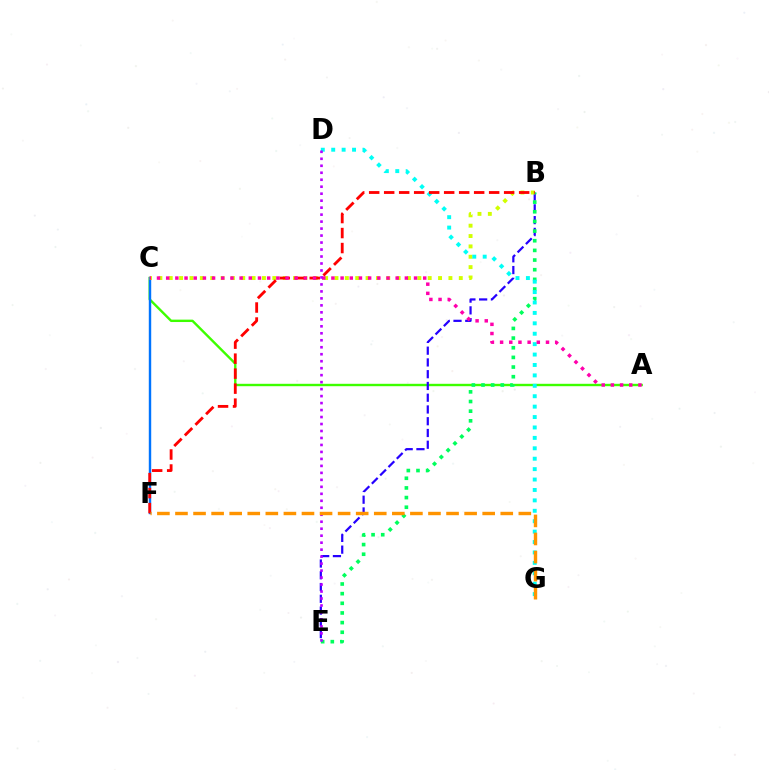{('A', 'C'): [{'color': '#3dff00', 'line_style': 'solid', 'thickness': 1.72}, {'color': '#ff00ac', 'line_style': 'dotted', 'thickness': 2.49}], ('C', 'F'): [{'color': '#0074ff', 'line_style': 'solid', 'thickness': 1.74}], ('B', 'E'): [{'color': '#2500ff', 'line_style': 'dashed', 'thickness': 1.6}, {'color': '#00ff5c', 'line_style': 'dotted', 'thickness': 2.62}], ('B', 'C'): [{'color': '#d1ff00', 'line_style': 'dotted', 'thickness': 2.81}], ('D', 'G'): [{'color': '#00fff6', 'line_style': 'dotted', 'thickness': 2.83}], ('B', 'F'): [{'color': '#ff0000', 'line_style': 'dashed', 'thickness': 2.04}], ('D', 'E'): [{'color': '#b900ff', 'line_style': 'dotted', 'thickness': 1.9}], ('F', 'G'): [{'color': '#ff9400', 'line_style': 'dashed', 'thickness': 2.46}]}